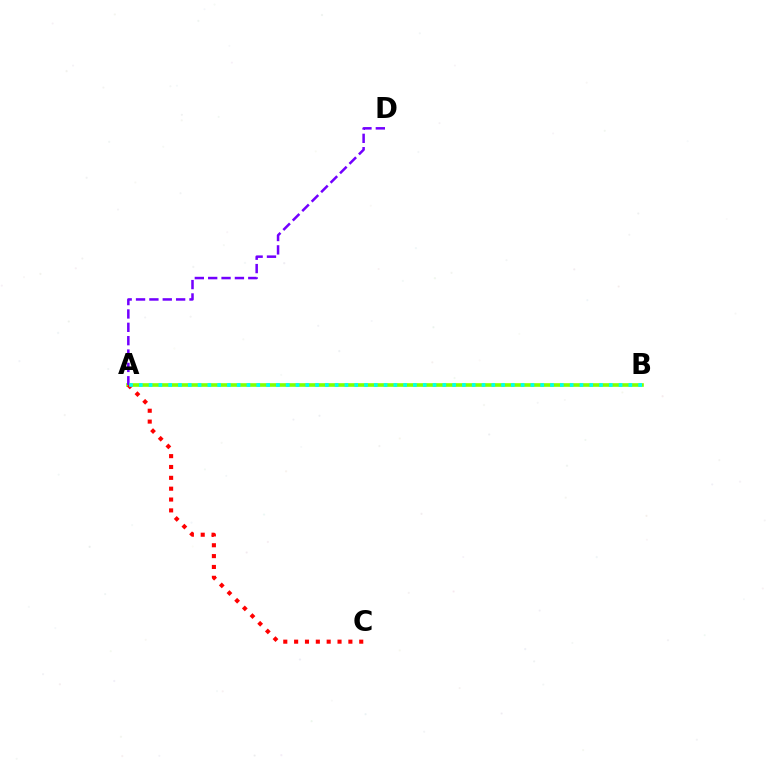{('A', 'B'): [{'color': '#84ff00', 'line_style': 'solid', 'thickness': 2.62}, {'color': '#00fff6', 'line_style': 'dotted', 'thickness': 2.66}], ('A', 'C'): [{'color': '#ff0000', 'line_style': 'dotted', 'thickness': 2.95}], ('A', 'D'): [{'color': '#7200ff', 'line_style': 'dashed', 'thickness': 1.82}]}